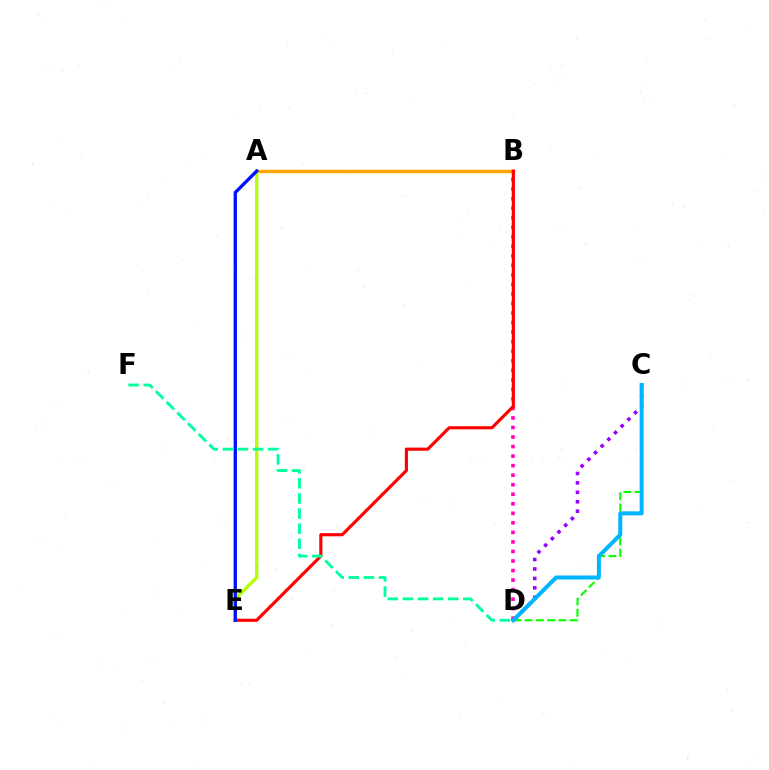{('C', 'D'): [{'color': '#08ff00', 'line_style': 'dashed', 'thickness': 1.53}, {'color': '#9b00ff', 'line_style': 'dotted', 'thickness': 2.56}, {'color': '#00b5ff', 'line_style': 'solid', 'thickness': 2.89}], ('A', 'B'): [{'color': '#ffa500', 'line_style': 'solid', 'thickness': 2.48}], ('B', 'D'): [{'color': '#ff00bd', 'line_style': 'dotted', 'thickness': 2.59}], ('B', 'E'): [{'color': '#ff0000', 'line_style': 'solid', 'thickness': 2.26}], ('A', 'E'): [{'color': '#b3ff00', 'line_style': 'solid', 'thickness': 2.38}, {'color': '#0010ff', 'line_style': 'solid', 'thickness': 2.39}], ('D', 'F'): [{'color': '#00ff9d', 'line_style': 'dashed', 'thickness': 2.05}]}